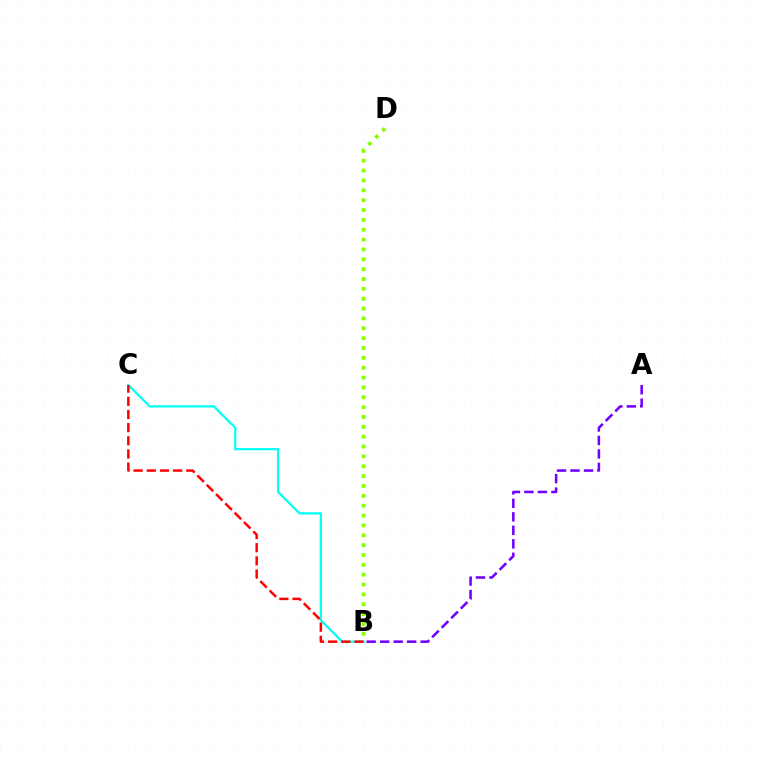{('B', 'C'): [{'color': '#00fff6', 'line_style': 'solid', 'thickness': 1.6}, {'color': '#ff0000', 'line_style': 'dashed', 'thickness': 1.79}], ('B', 'D'): [{'color': '#84ff00', 'line_style': 'dotted', 'thickness': 2.68}], ('A', 'B'): [{'color': '#7200ff', 'line_style': 'dashed', 'thickness': 1.83}]}